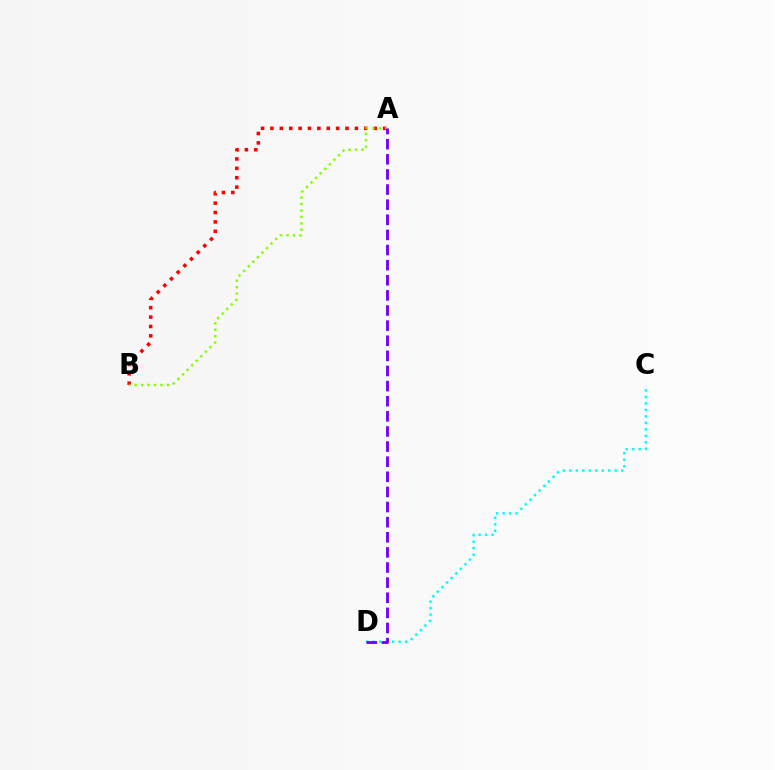{('A', 'B'): [{'color': '#ff0000', 'line_style': 'dotted', 'thickness': 2.55}, {'color': '#84ff00', 'line_style': 'dotted', 'thickness': 1.75}], ('C', 'D'): [{'color': '#00fff6', 'line_style': 'dotted', 'thickness': 1.76}], ('A', 'D'): [{'color': '#7200ff', 'line_style': 'dashed', 'thickness': 2.05}]}